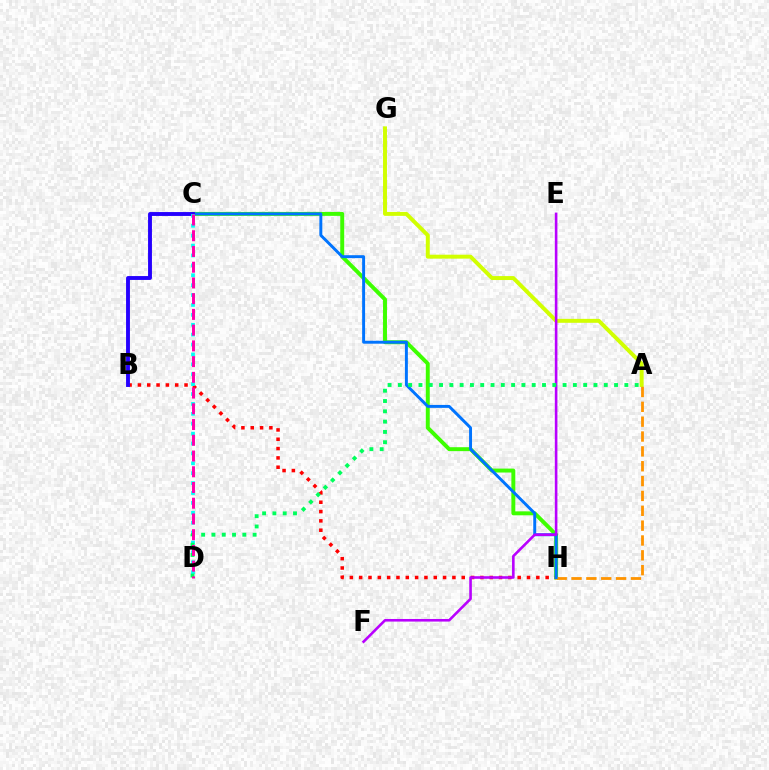{('C', 'H'): [{'color': '#3dff00', 'line_style': 'solid', 'thickness': 2.84}, {'color': '#0074ff', 'line_style': 'solid', 'thickness': 2.12}], ('A', 'G'): [{'color': '#d1ff00', 'line_style': 'solid', 'thickness': 2.84}], ('A', 'H'): [{'color': '#ff9400', 'line_style': 'dashed', 'thickness': 2.02}], ('B', 'H'): [{'color': '#ff0000', 'line_style': 'dotted', 'thickness': 2.53}], ('B', 'C'): [{'color': '#2500ff', 'line_style': 'solid', 'thickness': 2.79}], ('E', 'F'): [{'color': '#b900ff', 'line_style': 'solid', 'thickness': 1.87}], ('C', 'D'): [{'color': '#00fff6', 'line_style': 'dotted', 'thickness': 2.69}, {'color': '#ff00ac', 'line_style': 'dashed', 'thickness': 2.14}], ('A', 'D'): [{'color': '#00ff5c', 'line_style': 'dotted', 'thickness': 2.8}]}